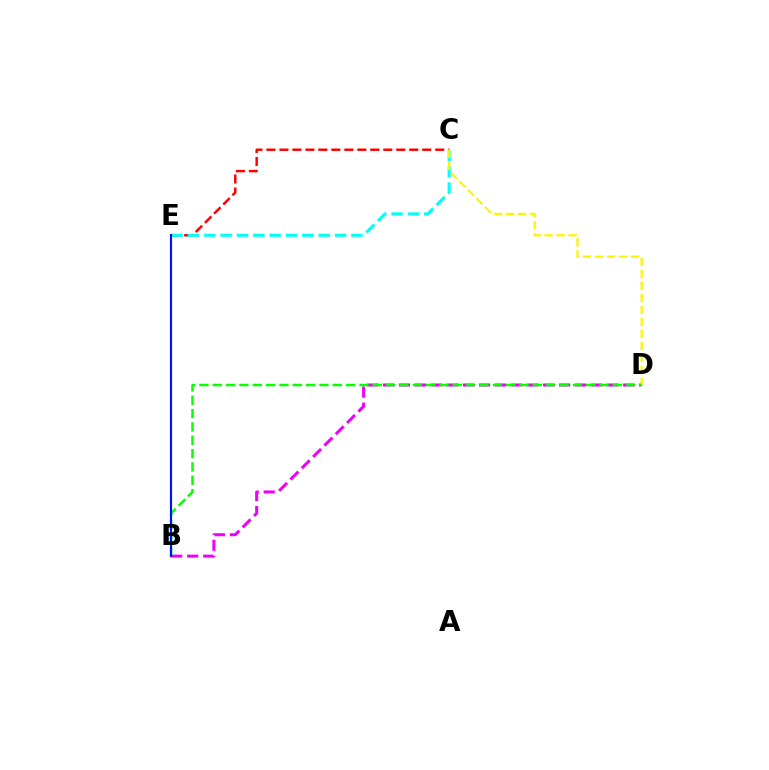{('C', 'E'): [{'color': '#ff0000', 'line_style': 'dashed', 'thickness': 1.76}, {'color': '#00fff6', 'line_style': 'dashed', 'thickness': 2.22}], ('B', 'D'): [{'color': '#ee00ff', 'line_style': 'dashed', 'thickness': 2.18}, {'color': '#08ff00', 'line_style': 'dashed', 'thickness': 1.81}], ('C', 'D'): [{'color': '#fcf500', 'line_style': 'dashed', 'thickness': 1.63}], ('B', 'E'): [{'color': '#0010ff', 'line_style': 'solid', 'thickness': 1.54}]}